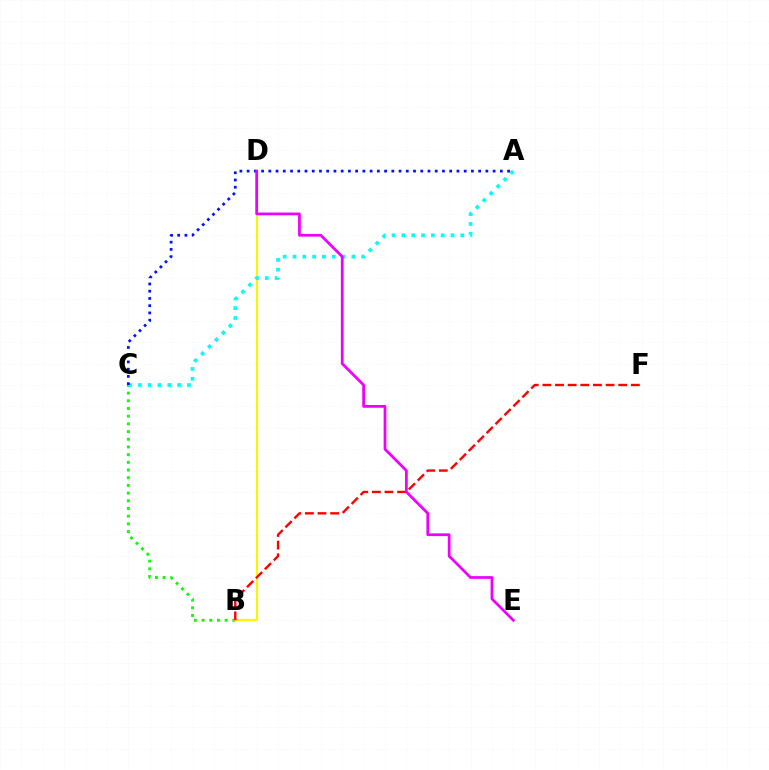{('B', 'C'): [{'color': '#08ff00', 'line_style': 'dotted', 'thickness': 2.09}], ('B', 'D'): [{'color': '#fcf500', 'line_style': 'solid', 'thickness': 1.56}], ('A', 'C'): [{'color': '#00fff6', 'line_style': 'dotted', 'thickness': 2.67}, {'color': '#0010ff', 'line_style': 'dotted', 'thickness': 1.97}], ('B', 'F'): [{'color': '#ff0000', 'line_style': 'dashed', 'thickness': 1.72}], ('D', 'E'): [{'color': '#ee00ff', 'line_style': 'solid', 'thickness': 1.98}]}